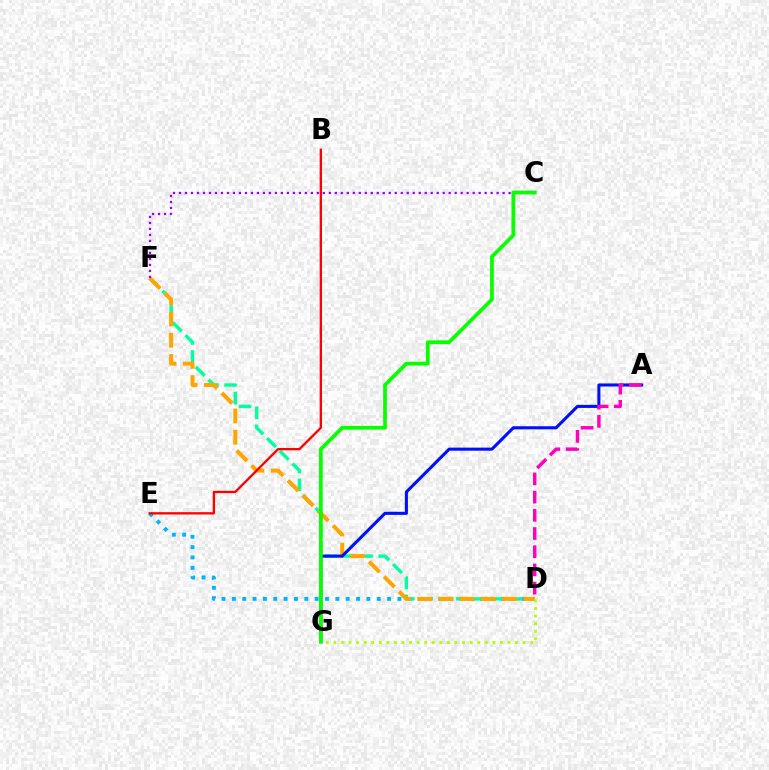{('D', 'E'): [{'color': '#00b5ff', 'line_style': 'dotted', 'thickness': 2.81}], ('D', 'F'): [{'color': '#00ff9d', 'line_style': 'dashed', 'thickness': 2.44}, {'color': '#ffa500', 'line_style': 'dashed', 'thickness': 2.88}], ('D', 'G'): [{'color': '#b3ff00', 'line_style': 'dotted', 'thickness': 2.06}], ('A', 'G'): [{'color': '#0010ff', 'line_style': 'solid', 'thickness': 2.22}], ('C', 'F'): [{'color': '#9b00ff', 'line_style': 'dotted', 'thickness': 1.63}], ('C', 'G'): [{'color': '#08ff00', 'line_style': 'solid', 'thickness': 2.7}], ('A', 'D'): [{'color': '#ff00bd', 'line_style': 'dashed', 'thickness': 2.47}], ('B', 'E'): [{'color': '#ff0000', 'line_style': 'solid', 'thickness': 1.67}]}